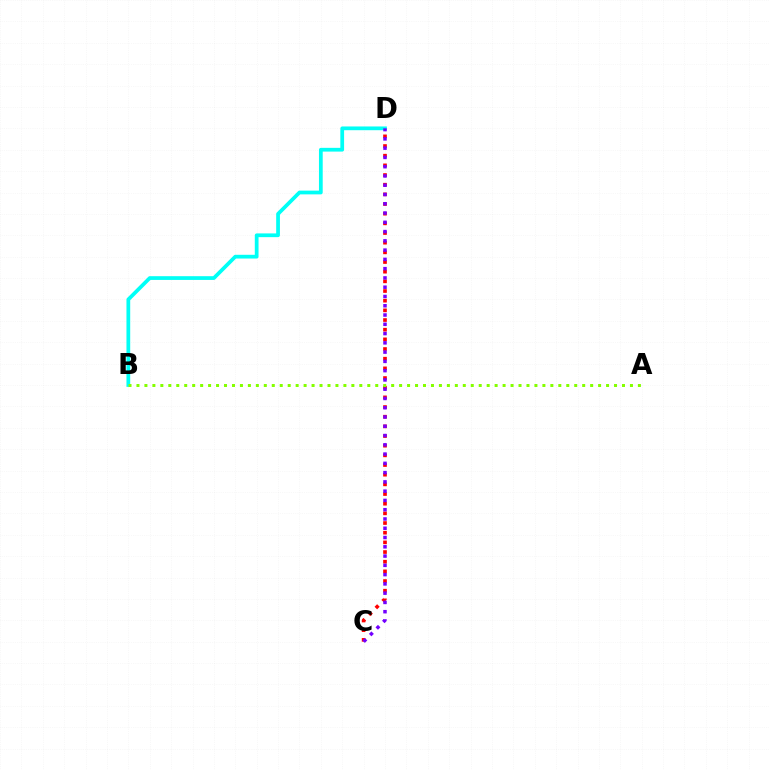{('C', 'D'): [{'color': '#ff0000', 'line_style': 'dotted', 'thickness': 2.63}, {'color': '#7200ff', 'line_style': 'dotted', 'thickness': 2.52}], ('B', 'D'): [{'color': '#00fff6', 'line_style': 'solid', 'thickness': 2.7}], ('A', 'B'): [{'color': '#84ff00', 'line_style': 'dotted', 'thickness': 2.16}]}